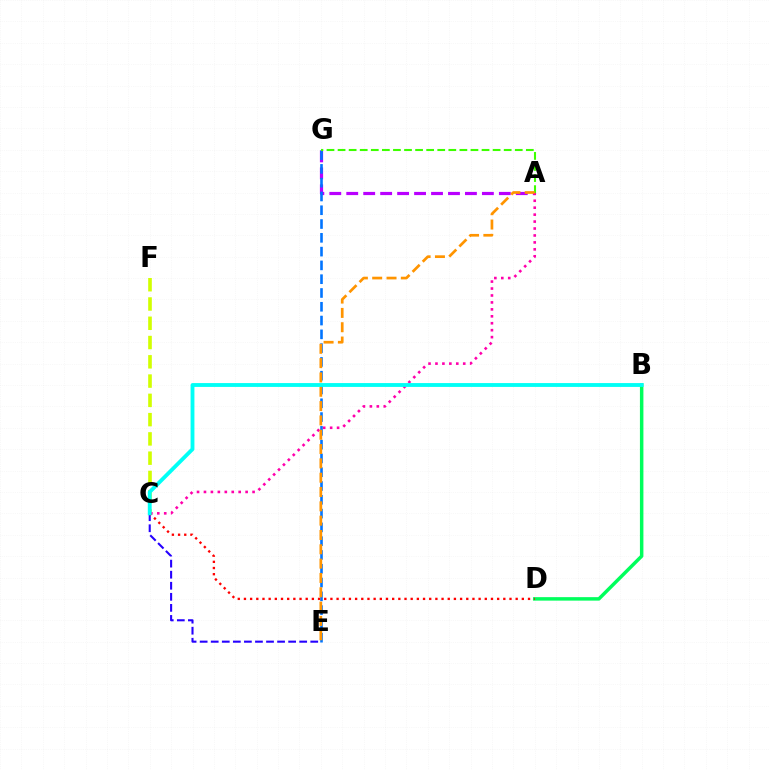{('B', 'D'): [{'color': '#00ff5c', 'line_style': 'solid', 'thickness': 2.5}], ('A', 'G'): [{'color': '#b900ff', 'line_style': 'dashed', 'thickness': 2.3}, {'color': '#3dff00', 'line_style': 'dashed', 'thickness': 1.5}], ('E', 'G'): [{'color': '#0074ff', 'line_style': 'dashed', 'thickness': 1.87}], ('C', 'E'): [{'color': '#2500ff', 'line_style': 'dashed', 'thickness': 1.5}], ('C', 'F'): [{'color': '#d1ff00', 'line_style': 'dashed', 'thickness': 2.62}], ('A', 'C'): [{'color': '#ff00ac', 'line_style': 'dotted', 'thickness': 1.89}], ('C', 'D'): [{'color': '#ff0000', 'line_style': 'dotted', 'thickness': 1.68}], ('A', 'E'): [{'color': '#ff9400', 'line_style': 'dashed', 'thickness': 1.95}], ('B', 'C'): [{'color': '#00fff6', 'line_style': 'solid', 'thickness': 2.77}]}